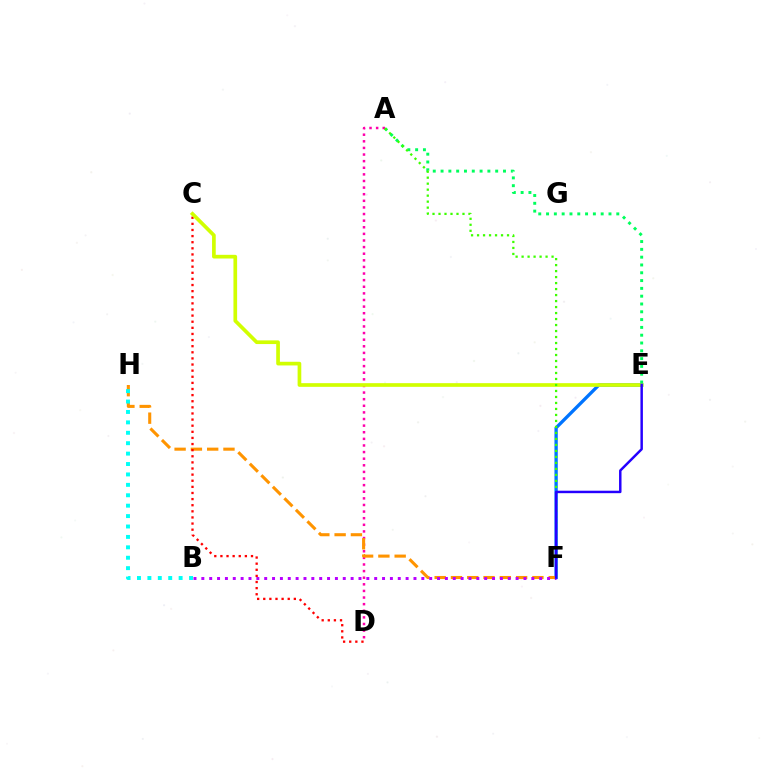{('A', 'D'): [{'color': '#ff00ac', 'line_style': 'dotted', 'thickness': 1.8}], ('E', 'F'): [{'color': '#0074ff', 'line_style': 'solid', 'thickness': 2.38}, {'color': '#2500ff', 'line_style': 'solid', 'thickness': 1.78}], ('F', 'H'): [{'color': '#ff9400', 'line_style': 'dashed', 'thickness': 2.21}], ('C', 'D'): [{'color': '#ff0000', 'line_style': 'dotted', 'thickness': 1.66}], ('C', 'E'): [{'color': '#d1ff00', 'line_style': 'solid', 'thickness': 2.65}], ('B', 'H'): [{'color': '#00fff6', 'line_style': 'dotted', 'thickness': 2.83}], ('B', 'F'): [{'color': '#b900ff', 'line_style': 'dotted', 'thickness': 2.13}], ('A', 'E'): [{'color': '#00ff5c', 'line_style': 'dotted', 'thickness': 2.12}], ('A', 'F'): [{'color': '#3dff00', 'line_style': 'dotted', 'thickness': 1.63}]}